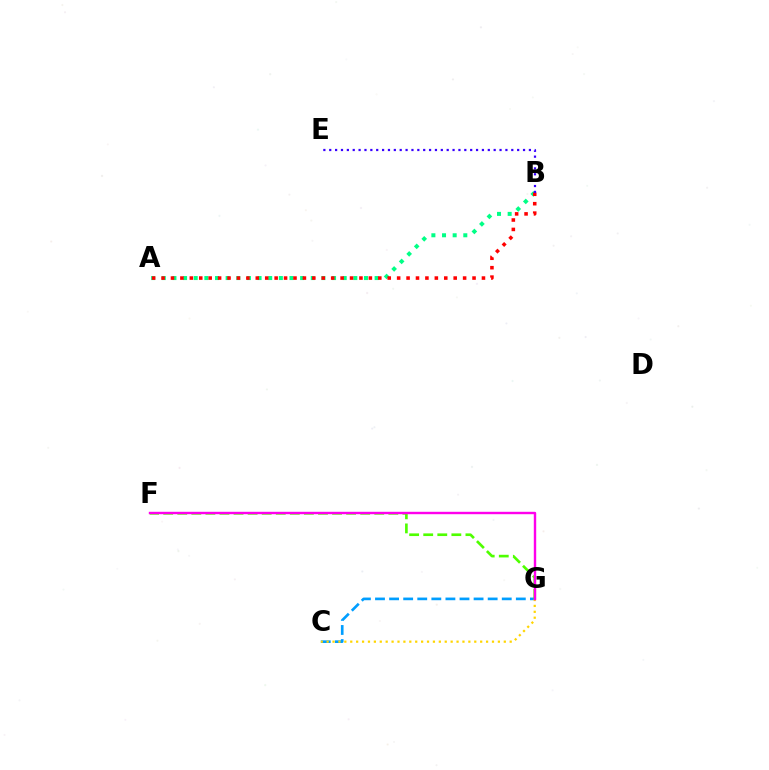{('C', 'G'): [{'color': '#009eff', 'line_style': 'dashed', 'thickness': 1.91}, {'color': '#ffd500', 'line_style': 'dotted', 'thickness': 1.6}], ('F', 'G'): [{'color': '#4fff00', 'line_style': 'dashed', 'thickness': 1.91}, {'color': '#ff00ed', 'line_style': 'solid', 'thickness': 1.73}], ('A', 'B'): [{'color': '#00ff86', 'line_style': 'dotted', 'thickness': 2.89}, {'color': '#ff0000', 'line_style': 'dotted', 'thickness': 2.56}], ('B', 'E'): [{'color': '#3700ff', 'line_style': 'dotted', 'thickness': 1.6}]}